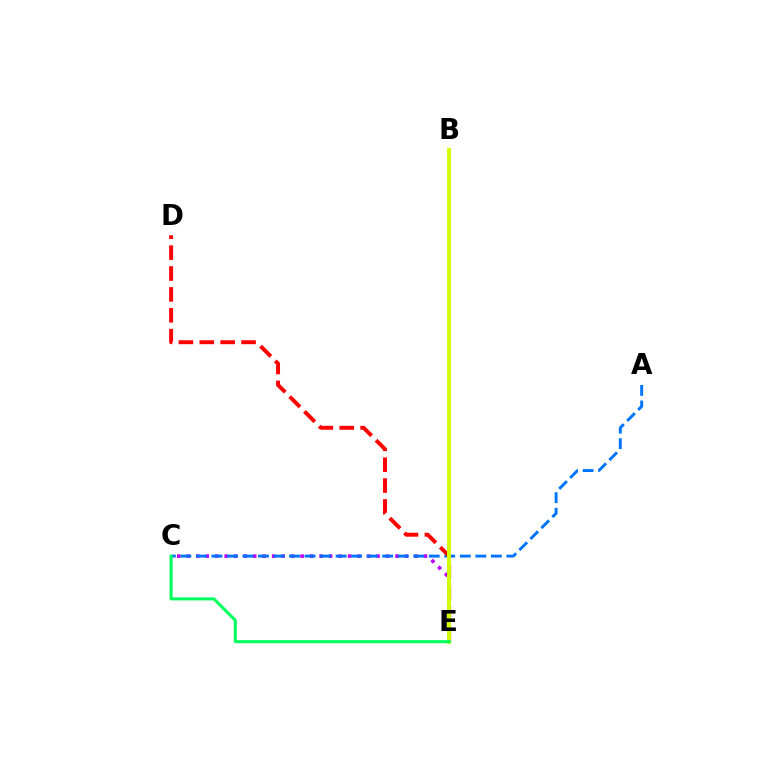{('C', 'E'): [{'color': '#b900ff', 'line_style': 'dotted', 'thickness': 2.58}, {'color': '#00ff5c', 'line_style': 'solid', 'thickness': 2.17}], ('A', 'C'): [{'color': '#0074ff', 'line_style': 'dashed', 'thickness': 2.11}], ('D', 'E'): [{'color': '#ff0000', 'line_style': 'dashed', 'thickness': 2.84}], ('B', 'E'): [{'color': '#d1ff00', 'line_style': 'solid', 'thickness': 2.79}]}